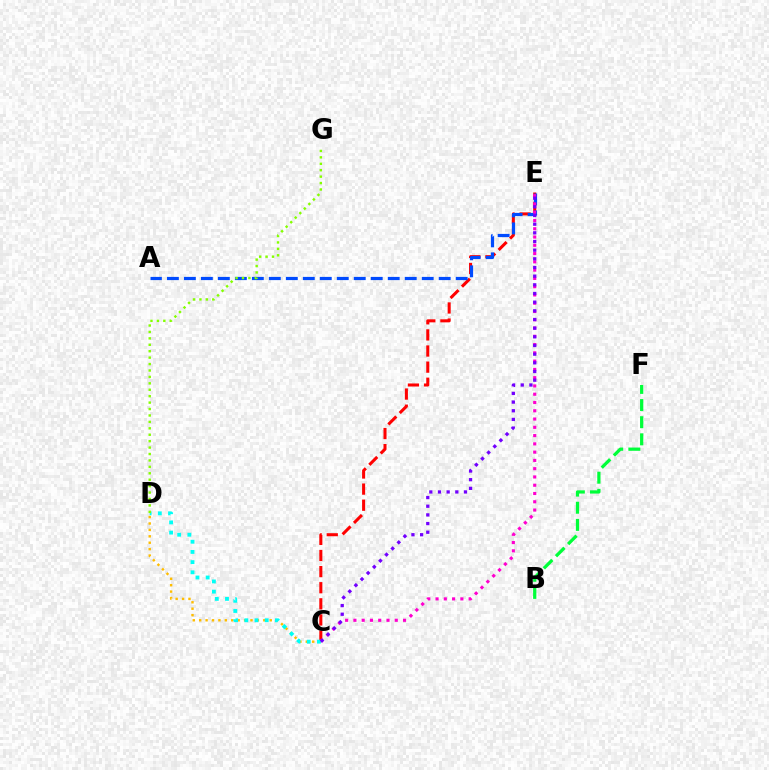{('C', 'E'): [{'color': '#ff0000', 'line_style': 'dashed', 'thickness': 2.19}, {'color': '#ff00cf', 'line_style': 'dotted', 'thickness': 2.25}, {'color': '#7200ff', 'line_style': 'dotted', 'thickness': 2.35}], ('C', 'D'): [{'color': '#ffbd00', 'line_style': 'dotted', 'thickness': 1.74}, {'color': '#00fff6', 'line_style': 'dotted', 'thickness': 2.77}], ('A', 'E'): [{'color': '#004bff', 'line_style': 'dashed', 'thickness': 2.31}], ('D', 'G'): [{'color': '#84ff00', 'line_style': 'dotted', 'thickness': 1.75}], ('B', 'F'): [{'color': '#00ff39', 'line_style': 'dashed', 'thickness': 2.33}]}